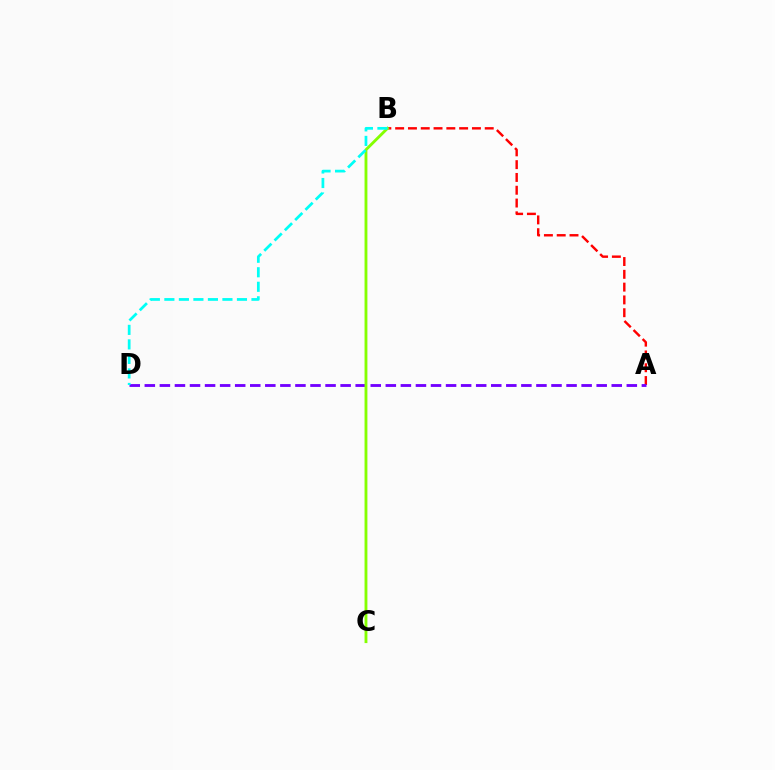{('A', 'B'): [{'color': '#ff0000', 'line_style': 'dashed', 'thickness': 1.74}], ('A', 'D'): [{'color': '#7200ff', 'line_style': 'dashed', 'thickness': 2.05}], ('B', 'C'): [{'color': '#84ff00', 'line_style': 'solid', 'thickness': 2.05}], ('B', 'D'): [{'color': '#00fff6', 'line_style': 'dashed', 'thickness': 1.97}]}